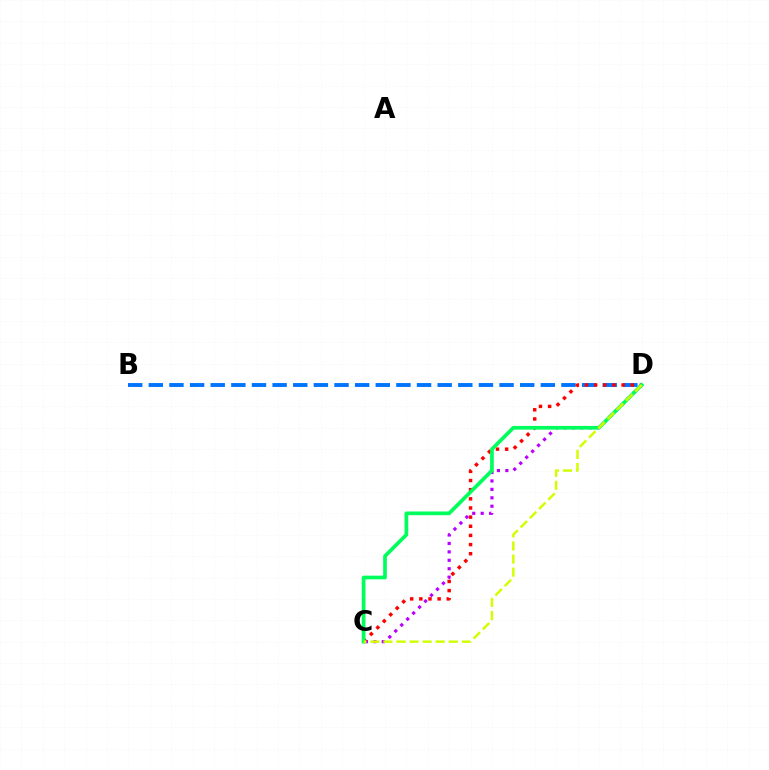{('B', 'D'): [{'color': '#0074ff', 'line_style': 'dashed', 'thickness': 2.8}], ('C', 'D'): [{'color': '#b900ff', 'line_style': 'dotted', 'thickness': 2.29}, {'color': '#ff0000', 'line_style': 'dotted', 'thickness': 2.49}, {'color': '#00ff5c', 'line_style': 'solid', 'thickness': 2.66}, {'color': '#d1ff00', 'line_style': 'dashed', 'thickness': 1.78}]}